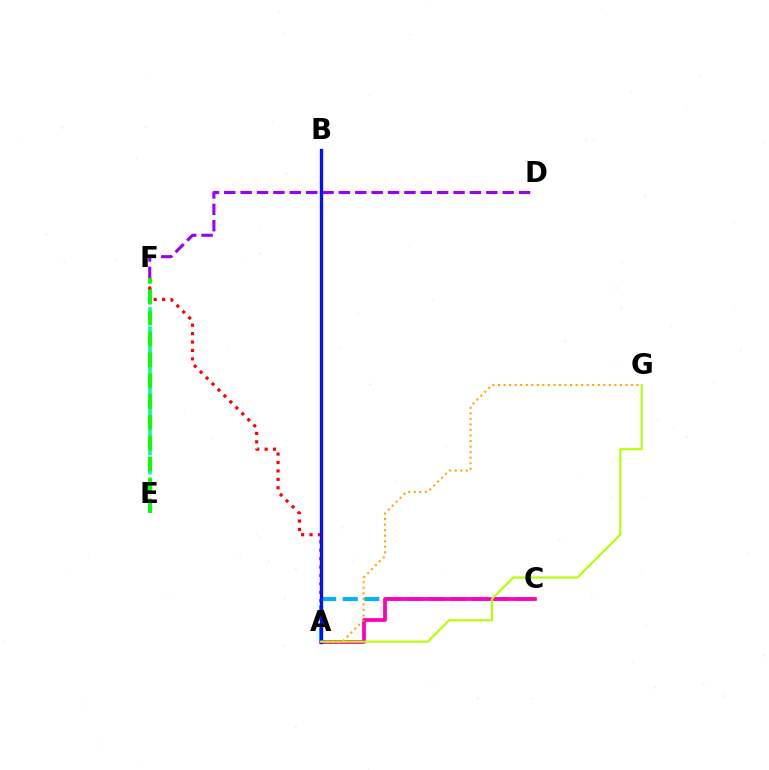{('E', 'F'): [{'color': '#00ff9d', 'line_style': 'dashed', 'thickness': 2.61}, {'color': '#08ff00', 'line_style': 'dashed', 'thickness': 2.83}], ('D', 'F'): [{'color': '#9b00ff', 'line_style': 'dashed', 'thickness': 2.22}], ('A', 'F'): [{'color': '#ff0000', 'line_style': 'dotted', 'thickness': 2.29}], ('A', 'C'): [{'color': '#00b5ff', 'line_style': 'dashed', 'thickness': 2.93}, {'color': '#ff00bd', 'line_style': 'solid', 'thickness': 2.71}], ('A', 'B'): [{'color': '#0010ff', 'line_style': 'solid', 'thickness': 2.38}], ('A', 'G'): [{'color': '#ffa500', 'line_style': 'dotted', 'thickness': 1.51}, {'color': '#b3ff00', 'line_style': 'solid', 'thickness': 1.51}]}